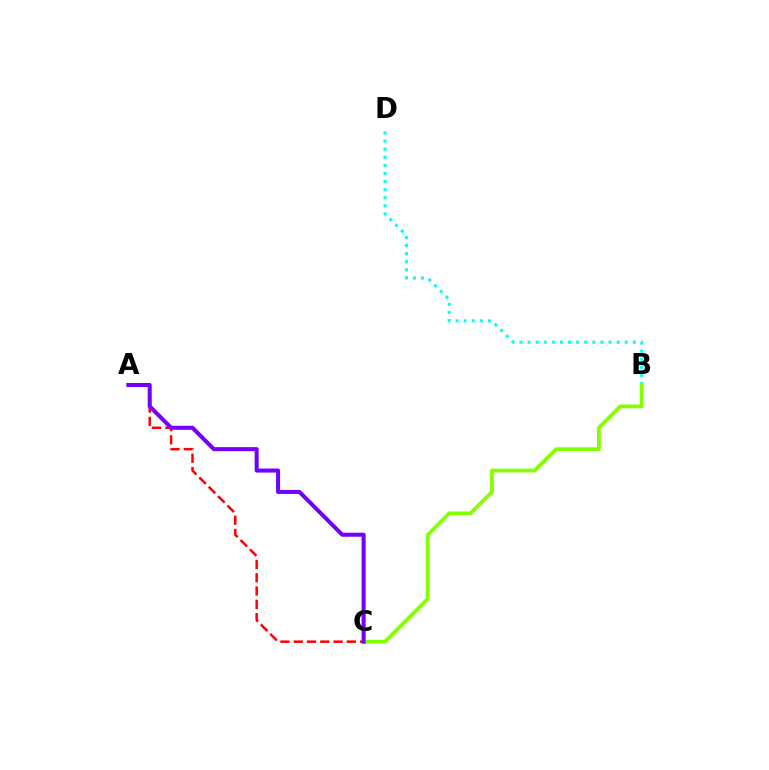{('B', 'D'): [{'color': '#00fff6', 'line_style': 'dotted', 'thickness': 2.2}], ('A', 'C'): [{'color': '#ff0000', 'line_style': 'dashed', 'thickness': 1.8}, {'color': '#7200ff', 'line_style': 'solid', 'thickness': 2.91}], ('B', 'C'): [{'color': '#84ff00', 'line_style': 'solid', 'thickness': 2.71}]}